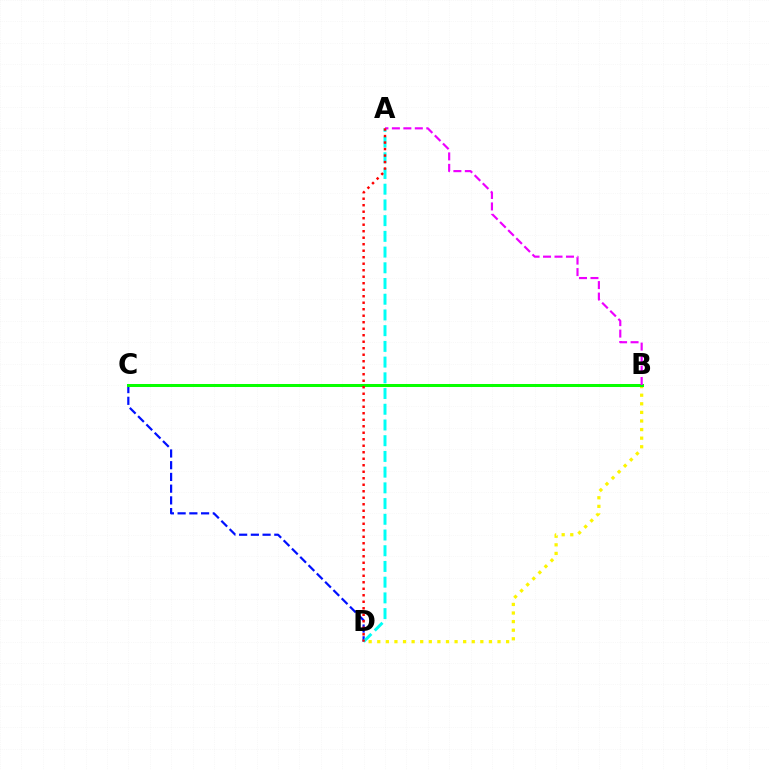{('C', 'D'): [{'color': '#0010ff', 'line_style': 'dashed', 'thickness': 1.59}], ('B', 'D'): [{'color': '#fcf500', 'line_style': 'dotted', 'thickness': 2.33}], ('A', 'D'): [{'color': '#00fff6', 'line_style': 'dashed', 'thickness': 2.14}, {'color': '#ff0000', 'line_style': 'dotted', 'thickness': 1.77}], ('B', 'C'): [{'color': '#08ff00', 'line_style': 'solid', 'thickness': 2.17}], ('A', 'B'): [{'color': '#ee00ff', 'line_style': 'dashed', 'thickness': 1.56}]}